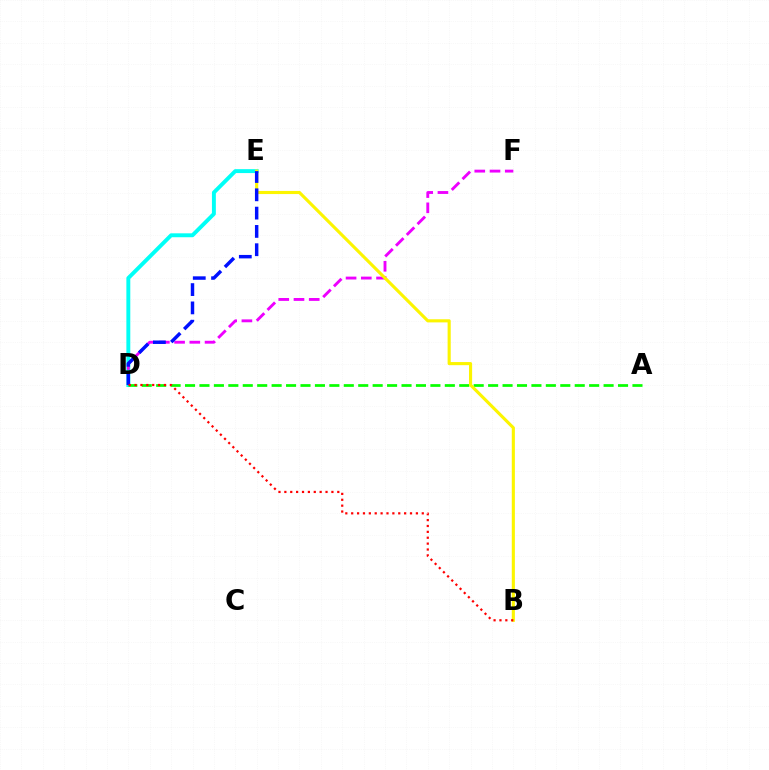{('D', 'E'): [{'color': '#00fff6', 'line_style': 'solid', 'thickness': 2.82}, {'color': '#0010ff', 'line_style': 'dashed', 'thickness': 2.49}], ('A', 'D'): [{'color': '#08ff00', 'line_style': 'dashed', 'thickness': 1.96}], ('D', 'F'): [{'color': '#ee00ff', 'line_style': 'dashed', 'thickness': 2.07}], ('B', 'E'): [{'color': '#fcf500', 'line_style': 'solid', 'thickness': 2.25}], ('B', 'D'): [{'color': '#ff0000', 'line_style': 'dotted', 'thickness': 1.6}]}